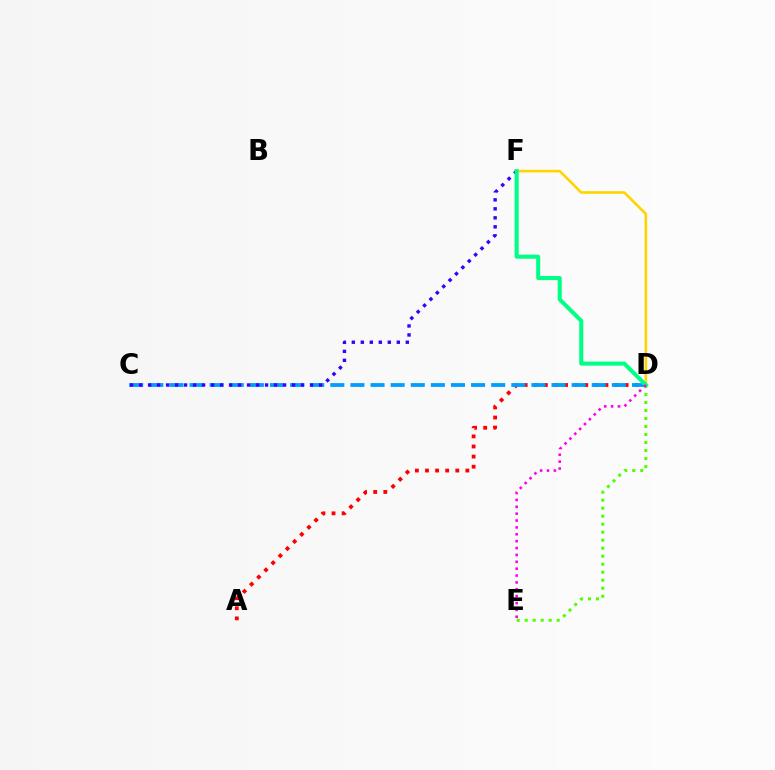{('A', 'D'): [{'color': '#ff0000', 'line_style': 'dotted', 'thickness': 2.74}], ('C', 'D'): [{'color': '#009eff', 'line_style': 'dashed', 'thickness': 2.73}], ('D', 'F'): [{'color': '#ffd500', 'line_style': 'solid', 'thickness': 1.89}, {'color': '#00ff86', 'line_style': 'solid', 'thickness': 2.92}], ('D', 'E'): [{'color': '#4fff00', 'line_style': 'dotted', 'thickness': 2.18}, {'color': '#ff00ed', 'line_style': 'dotted', 'thickness': 1.87}], ('C', 'F'): [{'color': '#3700ff', 'line_style': 'dotted', 'thickness': 2.44}]}